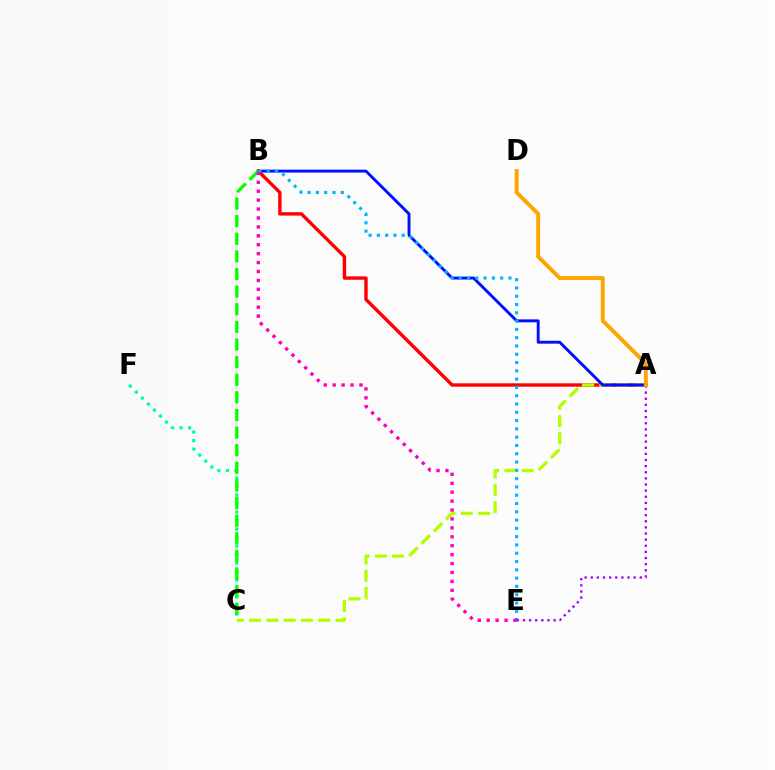{('A', 'B'): [{'color': '#ff0000', 'line_style': 'solid', 'thickness': 2.44}, {'color': '#0010ff', 'line_style': 'solid', 'thickness': 2.09}], ('A', 'C'): [{'color': '#b3ff00', 'line_style': 'dashed', 'thickness': 2.35}], ('C', 'F'): [{'color': '#00ff9d', 'line_style': 'dotted', 'thickness': 2.31}], ('B', 'C'): [{'color': '#08ff00', 'line_style': 'dashed', 'thickness': 2.39}], ('B', 'E'): [{'color': '#00b5ff', 'line_style': 'dotted', 'thickness': 2.25}, {'color': '#ff00bd', 'line_style': 'dotted', 'thickness': 2.42}], ('A', 'E'): [{'color': '#9b00ff', 'line_style': 'dotted', 'thickness': 1.66}], ('A', 'D'): [{'color': '#ffa500', 'line_style': 'solid', 'thickness': 2.85}]}